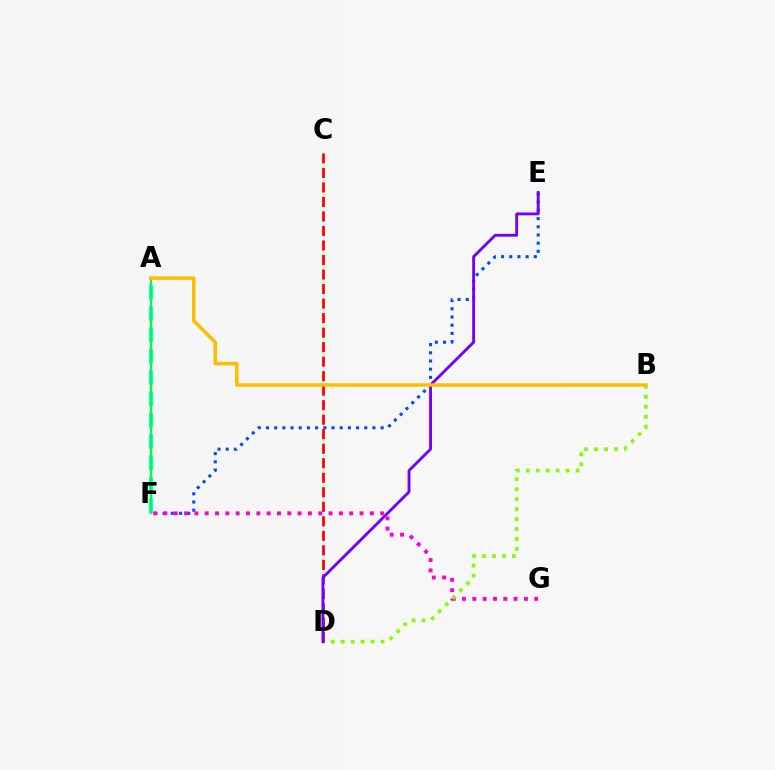{('A', 'F'): [{'color': '#00fff6', 'line_style': 'dashed', 'thickness': 2.9}, {'color': '#00ff39', 'line_style': 'solid', 'thickness': 1.54}], ('E', 'F'): [{'color': '#004bff', 'line_style': 'dotted', 'thickness': 2.22}], ('F', 'G'): [{'color': '#ff00cf', 'line_style': 'dotted', 'thickness': 2.8}], ('B', 'D'): [{'color': '#84ff00', 'line_style': 'dotted', 'thickness': 2.7}], ('C', 'D'): [{'color': '#ff0000', 'line_style': 'dashed', 'thickness': 1.97}], ('D', 'E'): [{'color': '#7200ff', 'line_style': 'solid', 'thickness': 2.05}], ('A', 'B'): [{'color': '#ffbd00', 'line_style': 'solid', 'thickness': 2.53}]}